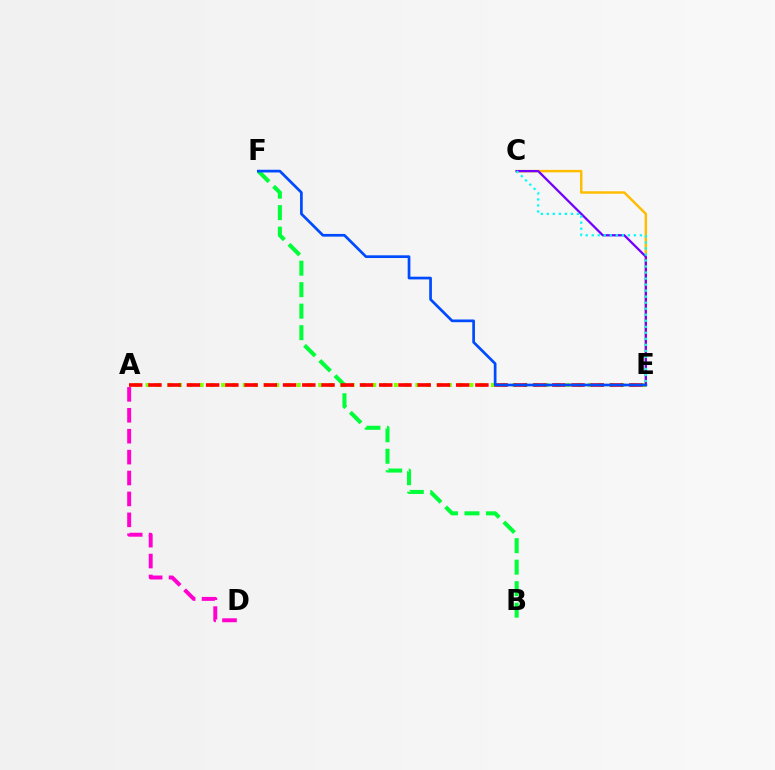{('A', 'E'): [{'color': '#84ff00', 'line_style': 'dotted', 'thickness': 2.93}, {'color': '#ff0000', 'line_style': 'dashed', 'thickness': 2.61}], ('C', 'E'): [{'color': '#ffbd00', 'line_style': 'solid', 'thickness': 1.77}, {'color': '#7200ff', 'line_style': 'solid', 'thickness': 1.64}, {'color': '#00fff6', 'line_style': 'dotted', 'thickness': 1.64}], ('B', 'F'): [{'color': '#00ff39', 'line_style': 'dashed', 'thickness': 2.92}], ('A', 'D'): [{'color': '#ff00cf', 'line_style': 'dashed', 'thickness': 2.84}], ('E', 'F'): [{'color': '#004bff', 'line_style': 'solid', 'thickness': 1.95}]}